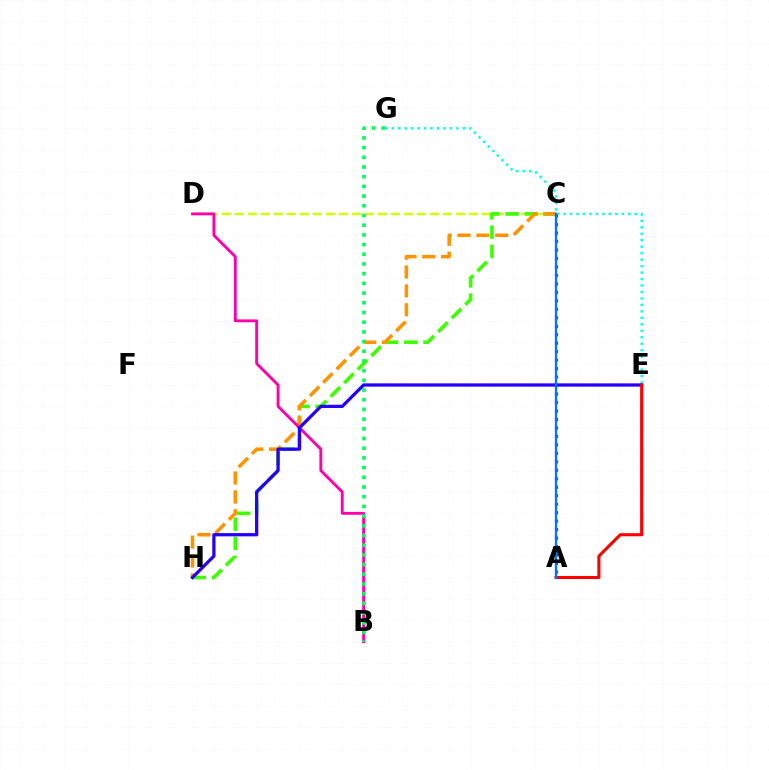{('C', 'D'): [{'color': '#d1ff00', 'line_style': 'dashed', 'thickness': 1.77}], ('C', 'H'): [{'color': '#3dff00', 'line_style': 'dashed', 'thickness': 2.61}, {'color': '#ff9400', 'line_style': 'dashed', 'thickness': 2.56}], ('E', 'G'): [{'color': '#00fff6', 'line_style': 'dotted', 'thickness': 1.76}], ('B', 'D'): [{'color': '#ff00ac', 'line_style': 'solid', 'thickness': 2.06}], ('B', 'G'): [{'color': '#00ff5c', 'line_style': 'dotted', 'thickness': 2.63}], ('A', 'C'): [{'color': '#b900ff', 'line_style': 'dotted', 'thickness': 2.3}, {'color': '#0074ff', 'line_style': 'solid', 'thickness': 1.64}], ('E', 'H'): [{'color': '#2500ff', 'line_style': 'solid', 'thickness': 2.34}], ('A', 'E'): [{'color': '#ff0000', 'line_style': 'solid', 'thickness': 2.22}]}